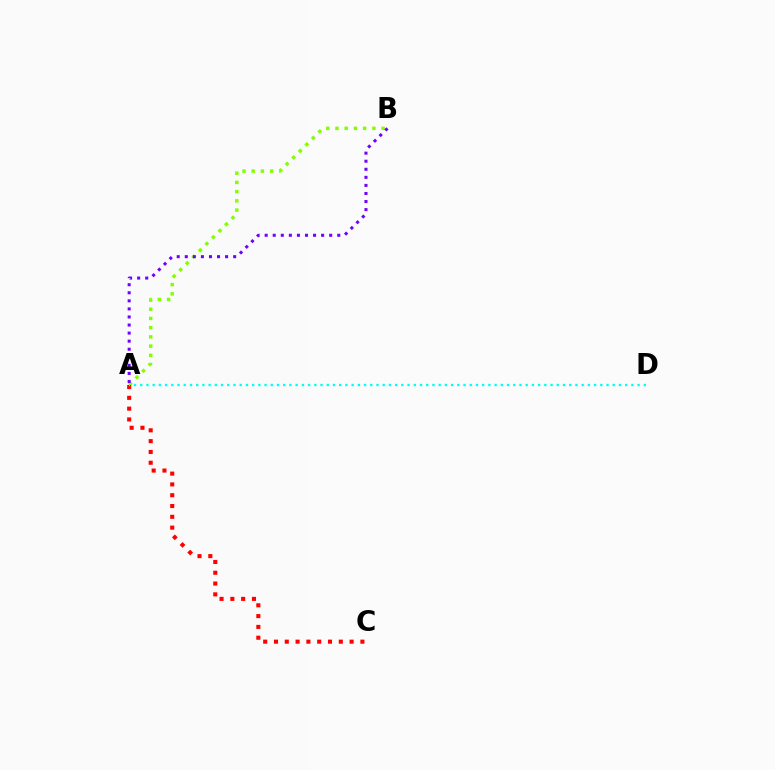{('A', 'B'): [{'color': '#84ff00', 'line_style': 'dotted', 'thickness': 2.51}, {'color': '#7200ff', 'line_style': 'dotted', 'thickness': 2.19}], ('A', 'C'): [{'color': '#ff0000', 'line_style': 'dotted', 'thickness': 2.93}], ('A', 'D'): [{'color': '#00fff6', 'line_style': 'dotted', 'thickness': 1.69}]}